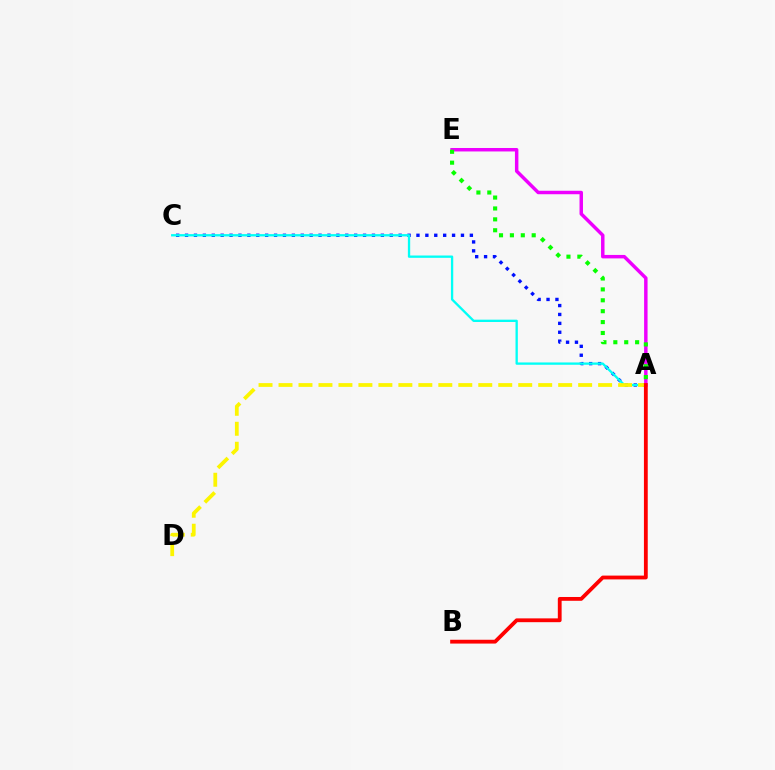{('A', 'C'): [{'color': '#0010ff', 'line_style': 'dotted', 'thickness': 2.42}, {'color': '#00fff6', 'line_style': 'solid', 'thickness': 1.67}], ('A', 'E'): [{'color': '#ee00ff', 'line_style': 'solid', 'thickness': 2.49}, {'color': '#08ff00', 'line_style': 'dotted', 'thickness': 2.96}], ('A', 'D'): [{'color': '#fcf500', 'line_style': 'dashed', 'thickness': 2.71}], ('A', 'B'): [{'color': '#ff0000', 'line_style': 'solid', 'thickness': 2.74}]}